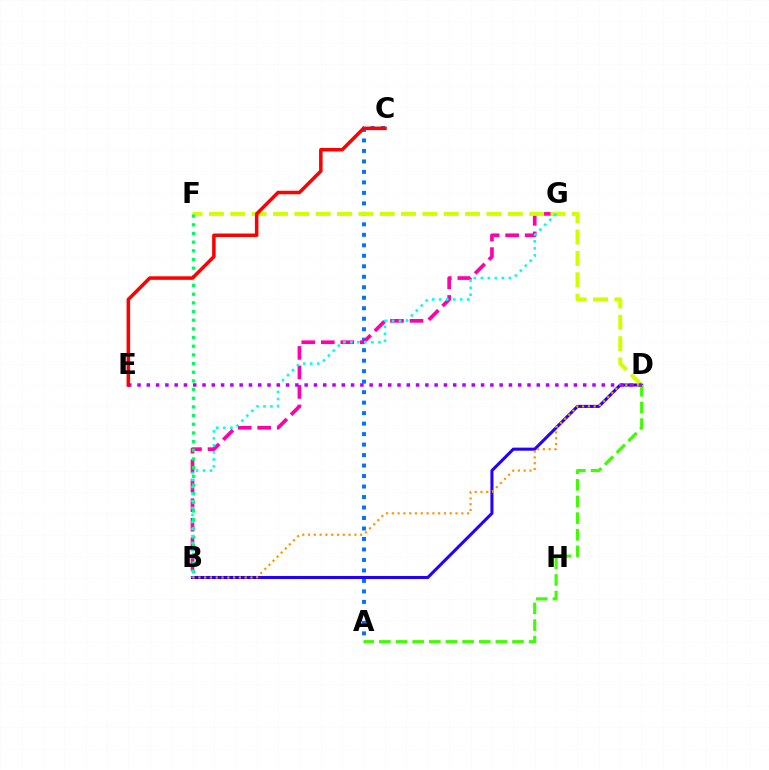{('B', 'D'): [{'color': '#2500ff', 'line_style': 'solid', 'thickness': 2.21}, {'color': '#ff9400', 'line_style': 'dotted', 'thickness': 1.57}], ('A', 'D'): [{'color': '#3dff00', 'line_style': 'dashed', 'thickness': 2.26}], ('A', 'C'): [{'color': '#0074ff', 'line_style': 'dotted', 'thickness': 2.85}], ('B', 'G'): [{'color': '#ff00ac', 'line_style': 'dashed', 'thickness': 2.65}, {'color': '#00fff6', 'line_style': 'dotted', 'thickness': 1.9}], ('D', 'F'): [{'color': '#d1ff00', 'line_style': 'dashed', 'thickness': 2.9}], ('B', 'F'): [{'color': '#00ff5c', 'line_style': 'dotted', 'thickness': 2.36}], ('D', 'E'): [{'color': '#b900ff', 'line_style': 'dotted', 'thickness': 2.52}], ('C', 'E'): [{'color': '#ff0000', 'line_style': 'solid', 'thickness': 2.54}]}